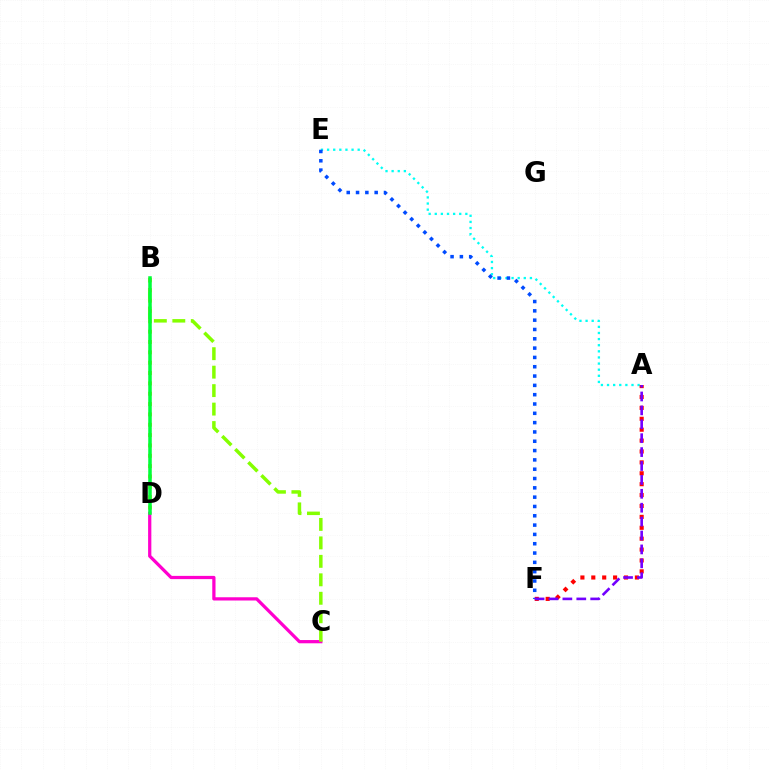{('A', 'E'): [{'color': '#00fff6', 'line_style': 'dotted', 'thickness': 1.66}], ('C', 'D'): [{'color': '#ff00cf', 'line_style': 'solid', 'thickness': 2.34}], ('B', 'C'): [{'color': '#84ff00', 'line_style': 'dashed', 'thickness': 2.51}], ('A', 'F'): [{'color': '#ff0000', 'line_style': 'dotted', 'thickness': 2.96}, {'color': '#7200ff', 'line_style': 'dashed', 'thickness': 1.89}], ('B', 'D'): [{'color': '#ffbd00', 'line_style': 'dotted', 'thickness': 2.81}, {'color': '#00ff39', 'line_style': 'solid', 'thickness': 2.54}], ('E', 'F'): [{'color': '#004bff', 'line_style': 'dotted', 'thickness': 2.53}]}